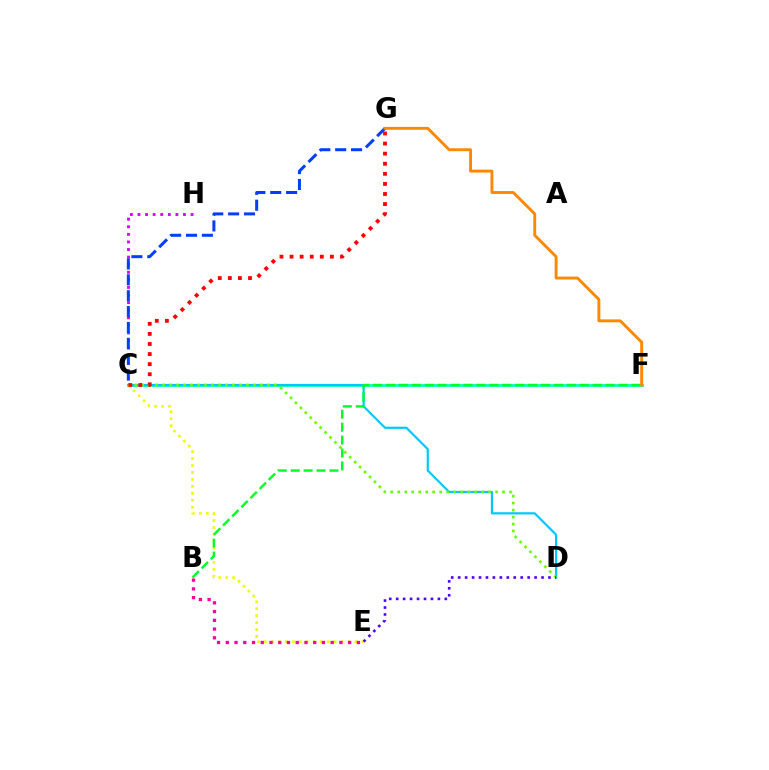{('C', 'F'): [{'color': '#00ffaf', 'line_style': 'solid', 'thickness': 1.98}], ('C', 'H'): [{'color': '#d600ff', 'line_style': 'dotted', 'thickness': 2.06}], ('C', 'D'): [{'color': '#00c7ff', 'line_style': 'solid', 'thickness': 1.57}, {'color': '#66ff00', 'line_style': 'dotted', 'thickness': 1.9}], ('C', 'E'): [{'color': '#eeff00', 'line_style': 'dotted', 'thickness': 1.89}], ('B', 'F'): [{'color': '#00ff27', 'line_style': 'dashed', 'thickness': 1.76}], ('C', 'G'): [{'color': '#003fff', 'line_style': 'dashed', 'thickness': 2.16}, {'color': '#ff0000', 'line_style': 'dotted', 'thickness': 2.74}], ('D', 'E'): [{'color': '#4f00ff', 'line_style': 'dotted', 'thickness': 1.89}], ('B', 'E'): [{'color': '#ff00a0', 'line_style': 'dotted', 'thickness': 2.37}], ('F', 'G'): [{'color': '#ff8800', 'line_style': 'solid', 'thickness': 2.09}]}